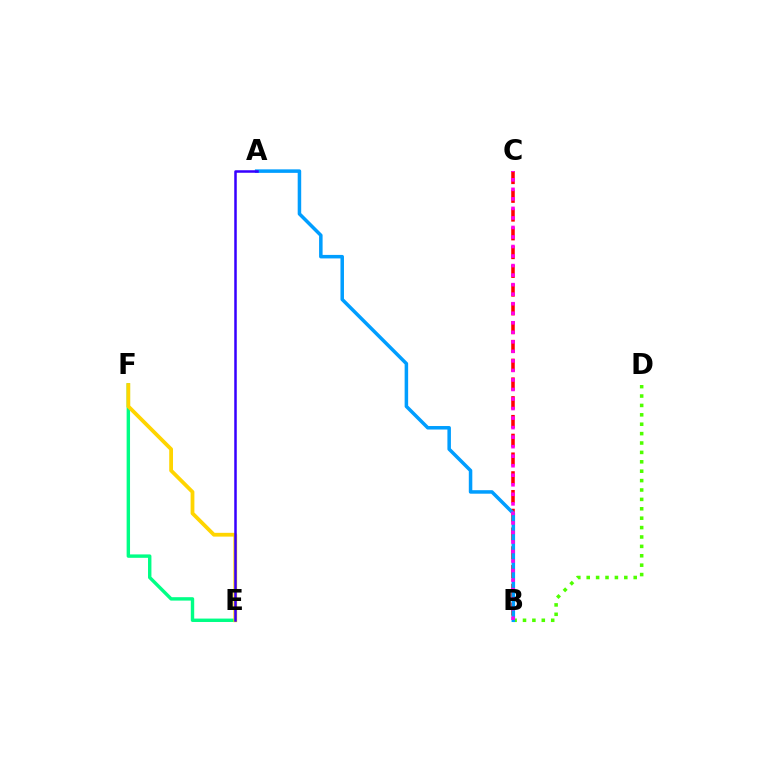{('B', 'C'): [{'color': '#ff0000', 'line_style': 'dashed', 'thickness': 2.55}, {'color': '#ff00ed', 'line_style': 'dotted', 'thickness': 2.59}], ('B', 'D'): [{'color': '#4fff00', 'line_style': 'dotted', 'thickness': 2.55}], ('A', 'B'): [{'color': '#009eff', 'line_style': 'solid', 'thickness': 2.53}], ('E', 'F'): [{'color': '#00ff86', 'line_style': 'solid', 'thickness': 2.46}, {'color': '#ffd500', 'line_style': 'solid', 'thickness': 2.73}], ('A', 'E'): [{'color': '#3700ff', 'line_style': 'solid', 'thickness': 1.81}]}